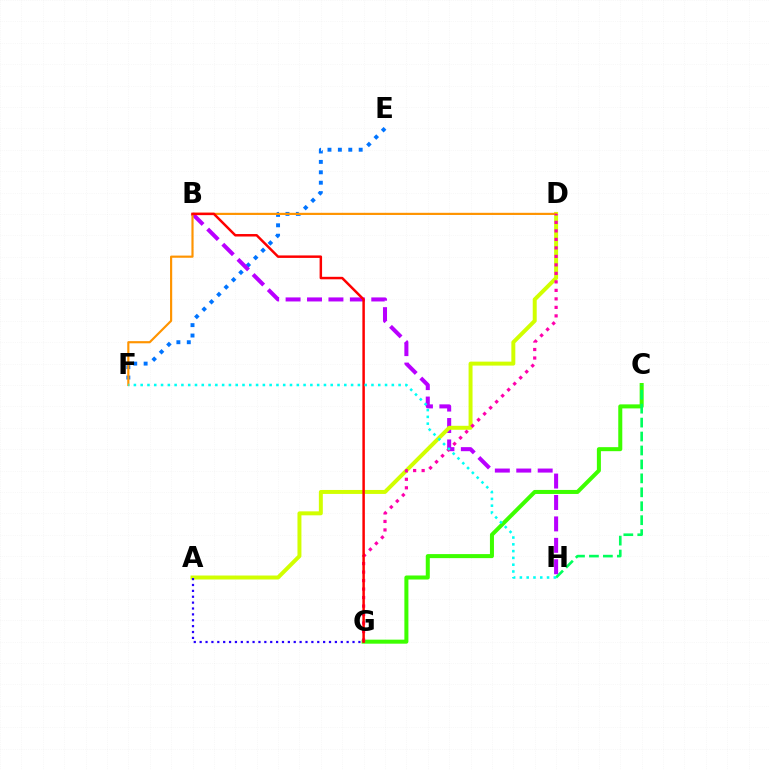{('E', 'F'): [{'color': '#0074ff', 'line_style': 'dotted', 'thickness': 2.83}], ('C', 'G'): [{'color': '#3dff00', 'line_style': 'solid', 'thickness': 2.9}], ('B', 'H'): [{'color': '#b900ff', 'line_style': 'dashed', 'thickness': 2.91}], ('A', 'D'): [{'color': '#d1ff00', 'line_style': 'solid', 'thickness': 2.85}], ('D', 'F'): [{'color': '#ff9400', 'line_style': 'solid', 'thickness': 1.56}], ('D', 'G'): [{'color': '#ff00ac', 'line_style': 'dotted', 'thickness': 2.31}], ('B', 'G'): [{'color': '#ff0000', 'line_style': 'solid', 'thickness': 1.79}], ('C', 'H'): [{'color': '#00ff5c', 'line_style': 'dashed', 'thickness': 1.89}], ('F', 'H'): [{'color': '#00fff6', 'line_style': 'dotted', 'thickness': 1.84}], ('A', 'G'): [{'color': '#2500ff', 'line_style': 'dotted', 'thickness': 1.6}]}